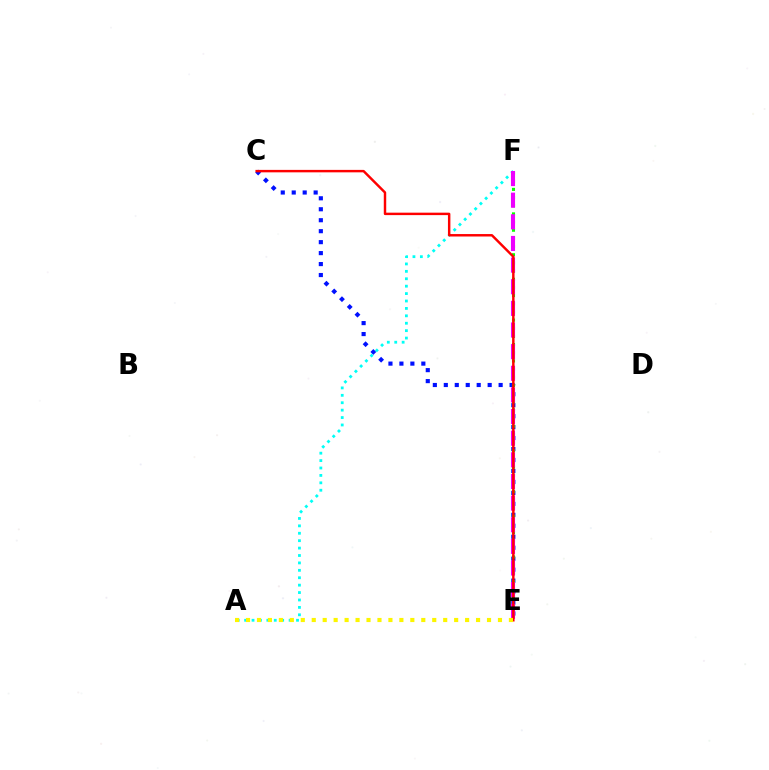{('C', 'E'): [{'color': '#0010ff', 'line_style': 'dotted', 'thickness': 2.98}, {'color': '#ff0000', 'line_style': 'solid', 'thickness': 1.76}], ('E', 'F'): [{'color': '#08ff00', 'line_style': 'dotted', 'thickness': 2.22}, {'color': '#ee00ff', 'line_style': 'dashed', 'thickness': 2.94}], ('A', 'F'): [{'color': '#00fff6', 'line_style': 'dotted', 'thickness': 2.01}], ('A', 'E'): [{'color': '#fcf500', 'line_style': 'dotted', 'thickness': 2.98}]}